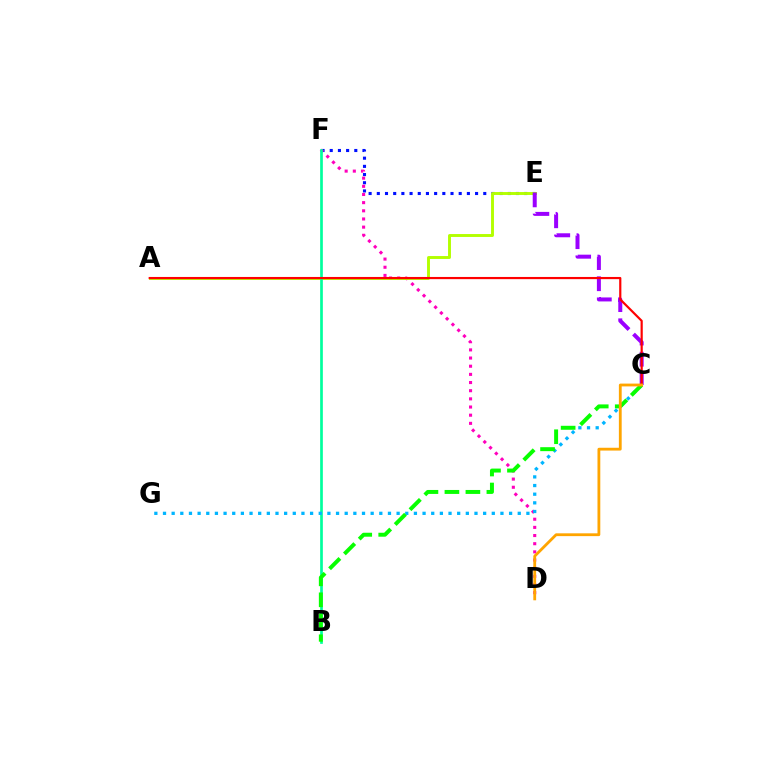{('E', 'F'): [{'color': '#0010ff', 'line_style': 'dotted', 'thickness': 2.22}], ('D', 'F'): [{'color': '#ff00bd', 'line_style': 'dotted', 'thickness': 2.22}], ('A', 'E'): [{'color': '#b3ff00', 'line_style': 'solid', 'thickness': 2.1}], ('B', 'F'): [{'color': '#00ff9d', 'line_style': 'solid', 'thickness': 1.94}], ('C', 'E'): [{'color': '#9b00ff', 'line_style': 'dashed', 'thickness': 2.87}], ('C', 'G'): [{'color': '#00b5ff', 'line_style': 'dotted', 'thickness': 2.35}], ('B', 'C'): [{'color': '#08ff00', 'line_style': 'dashed', 'thickness': 2.85}], ('A', 'C'): [{'color': '#ff0000', 'line_style': 'solid', 'thickness': 1.57}], ('C', 'D'): [{'color': '#ffa500', 'line_style': 'solid', 'thickness': 2.02}]}